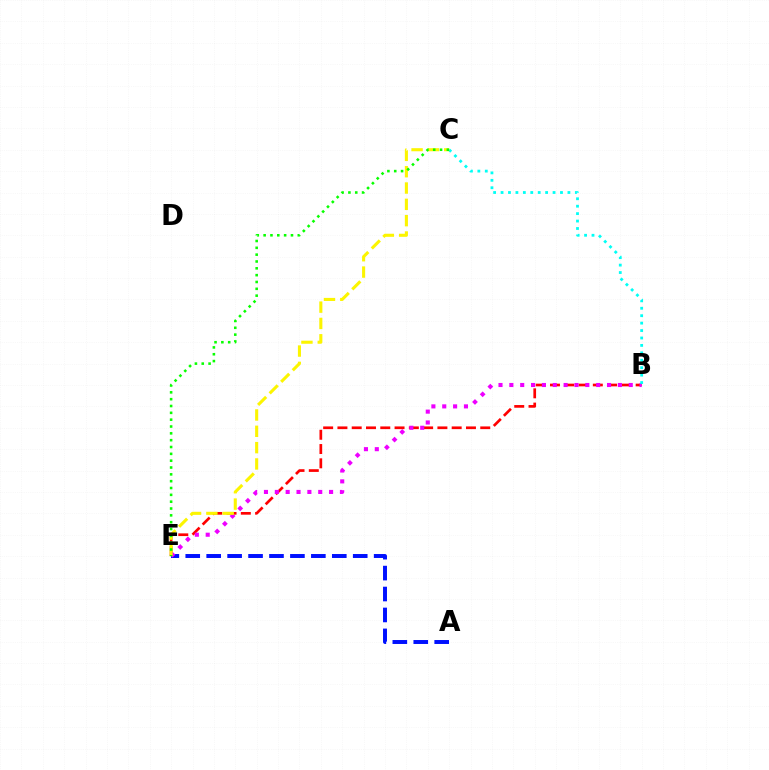{('B', 'E'): [{'color': '#ff0000', 'line_style': 'dashed', 'thickness': 1.94}, {'color': '#ee00ff', 'line_style': 'dotted', 'thickness': 2.95}], ('A', 'E'): [{'color': '#0010ff', 'line_style': 'dashed', 'thickness': 2.84}], ('B', 'C'): [{'color': '#00fff6', 'line_style': 'dotted', 'thickness': 2.02}], ('C', 'E'): [{'color': '#fcf500', 'line_style': 'dashed', 'thickness': 2.22}, {'color': '#08ff00', 'line_style': 'dotted', 'thickness': 1.86}]}